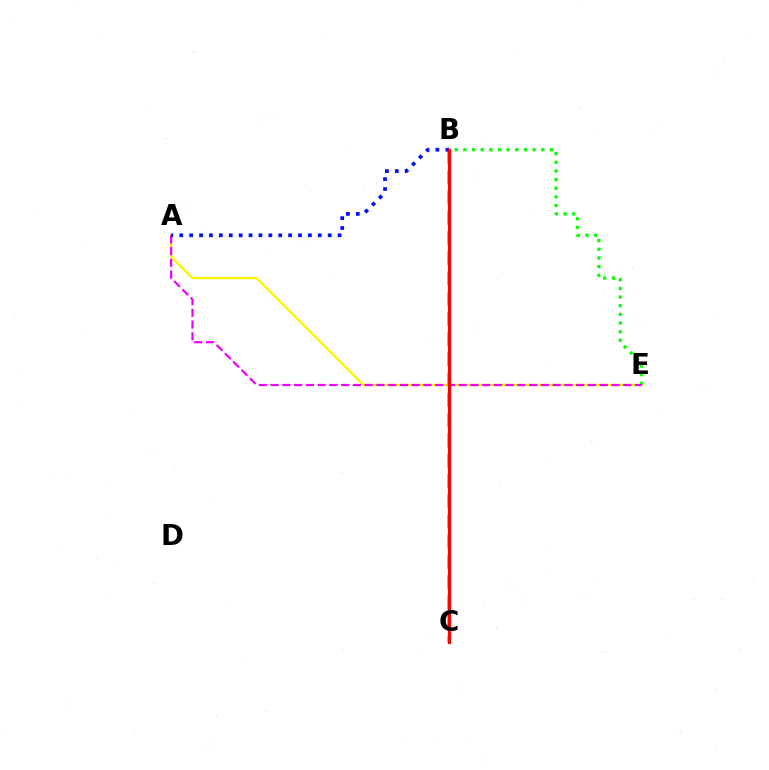{('A', 'E'): [{'color': '#fcf500', 'line_style': 'solid', 'thickness': 1.69}, {'color': '#ee00ff', 'line_style': 'dashed', 'thickness': 1.6}], ('B', 'E'): [{'color': '#08ff00', 'line_style': 'dotted', 'thickness': 2.35}], ('B', 'C'): [{'color': '#00fff6', 'line_style': 'dashed', 'thickness': 2.75}, {'color': '#ff0000', 'line_style': 'solid', 'thickness': 2.29}], ('A', 'B'): [{'color': '#0010ff', 'line_style': 'dotted', 'thickness': 2.69}]}